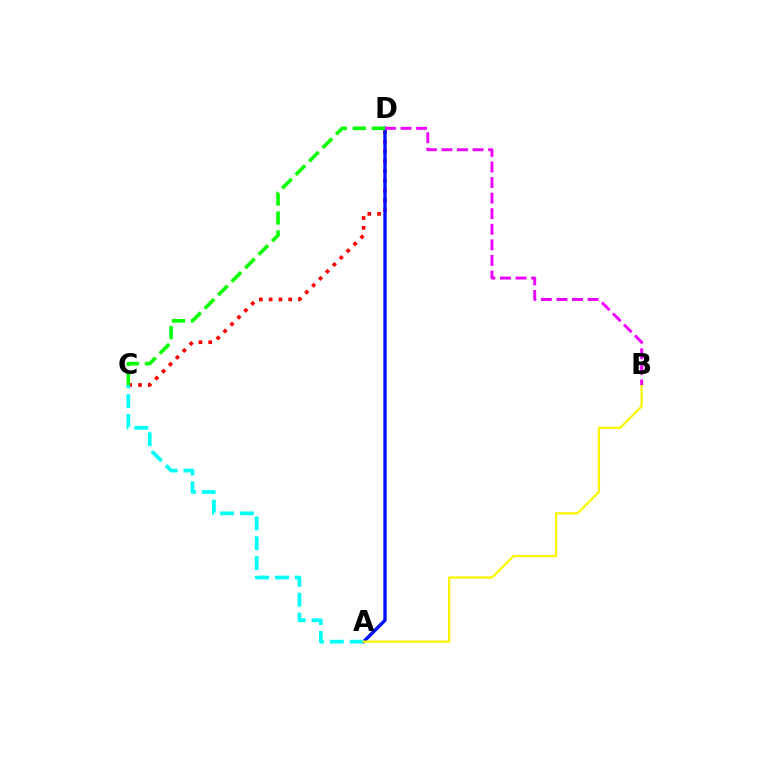{('C', 'D'): [{'color': '#ff0000', 'line_style': 'dotted', 'thickness': 2.66}, {'color': '#08ff00', 'line_style': 'dashed', 'thickness': 2.59}], ('A', 'D'): [{'color': '#0010ff', 'line_style': 'solid', 'thickness': 2.42}], ('A', 'C'): [{'color': '#00fff6', 'line_style': 'dashed', 'thickness': 2.7}], ('A', 'B'): [{'color': '#fcf500', 'line_style': 'solid', 'thickness': 1.63}], ('B', 'D'): [{'color': '#ee00ff', 'line_style': 'dashed', 'thickness': 2.12}]}